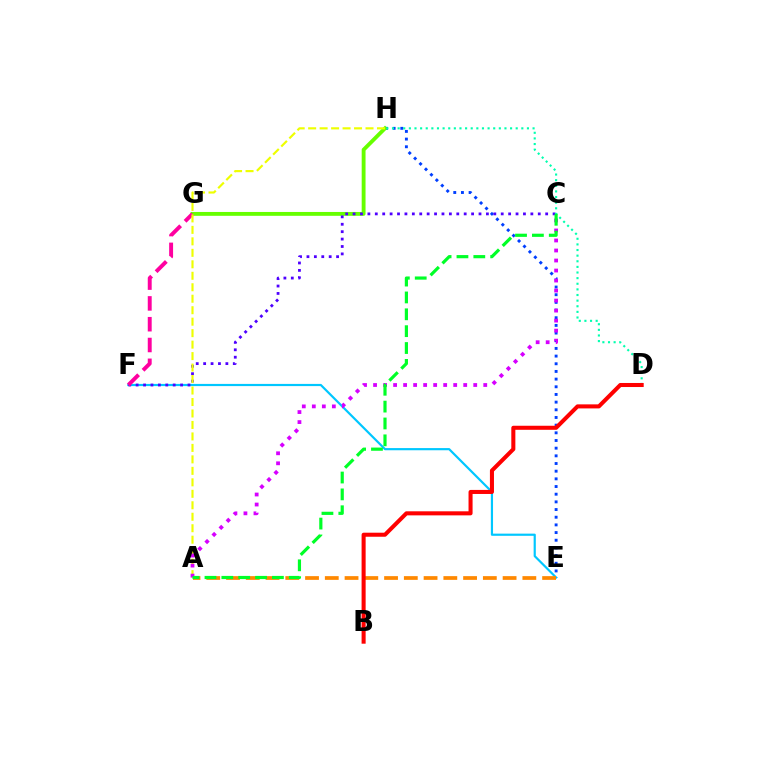{('E', 'H'): [{'color': '#003fff', 'line_style': 'dotted', 'thickness': 2.08}], ('E', 'F'): [{'color': '#00c7ff', 'line_style': 'solid', 'thickness': 1.57}], ('G', 'H'): [{'color': '#66ff00', 'line_style': 'solid', 'thickness': 2.78}], ('C', 'F'): [{'color': '#4f00ff', 'line_style': 'dotted', 'thickness': 2.01}], ('D', 'H'): [{'color': '#00ffaf', 'line_style': 'dotted', 'thickness': 1.53}], ('A', 'E'): [{'color': '#ff8800', 'line_style': 'dashed', 'thickness': 2.68}], ('F', 'G'): [{'color': '#ff00a0', 'line_style': 'dashed', 'thickness': 2.83}], ('A', 'H'): [{'color': '#eeff00', 'line_style': 'dashed', 'thickness': 1.56}], ('A', 'C'): [{'color': '#d600ff', 'line_style': 'dotted', 'thickness': 2.72}, {'color': '#00ff27', 'line_style': 'dashed', 'thickness': 2.29}], ('B', 'D'): [{'color': '#ff0000', 'line_style': 'solid', 'thickness': 2.91}]}